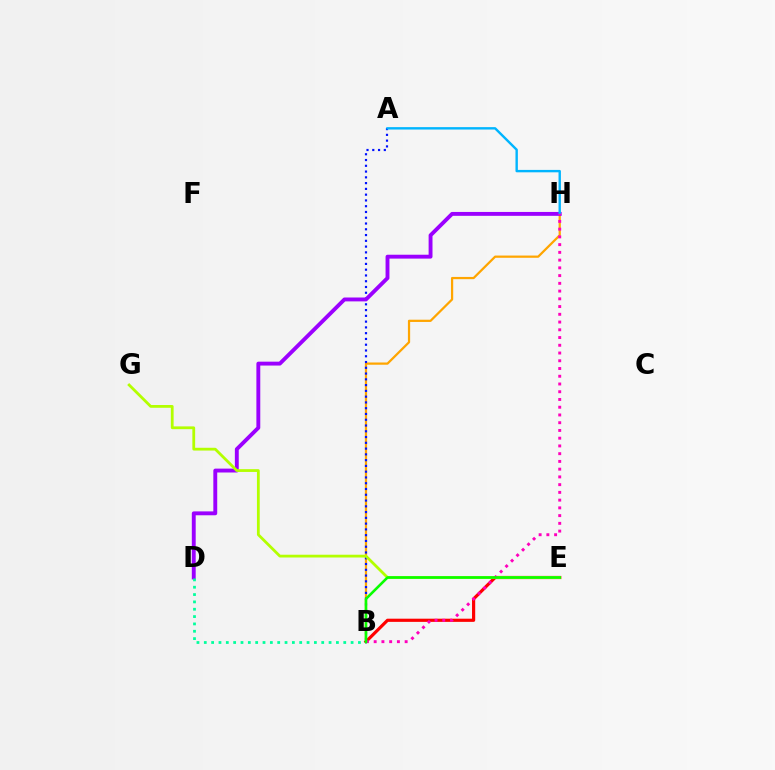{('B', 'H'): [{'color': '#ffa500', 'line_style': 'solid', 'thickness': 1.61}, {'color': '#ff00bd', 'line_style': 'dotted', 'thickness': 2.1}], ('B', 'E'): [{'color': '#ff0000', 'line_style': 'solid', 'thickness': 2.29}, {'color': '#08ff00', 'line_style': 'solid', 'thickness': 1.87}], ('A', 'B'): [{'color': '#0010ff', 'line_style': 'dotted', 'thickness': 1.57}], ('D', 'H'): [{'color': '#9b00ff', 'line_style': 'solid', 'thickness': 2.8}], ('A', 'H'): [{'color': '#00b5ff', 'line_style': 'solid', 'thickness': 1.72}], ('B', 'D'): [{'color': '#00ff9d', 'line_style': 'dotted', 'thickness': 1.99}], ('E', 'G'): [{'color': '#b3ff00', 'line_style': 'solid', 'thickness': 2.0}]}